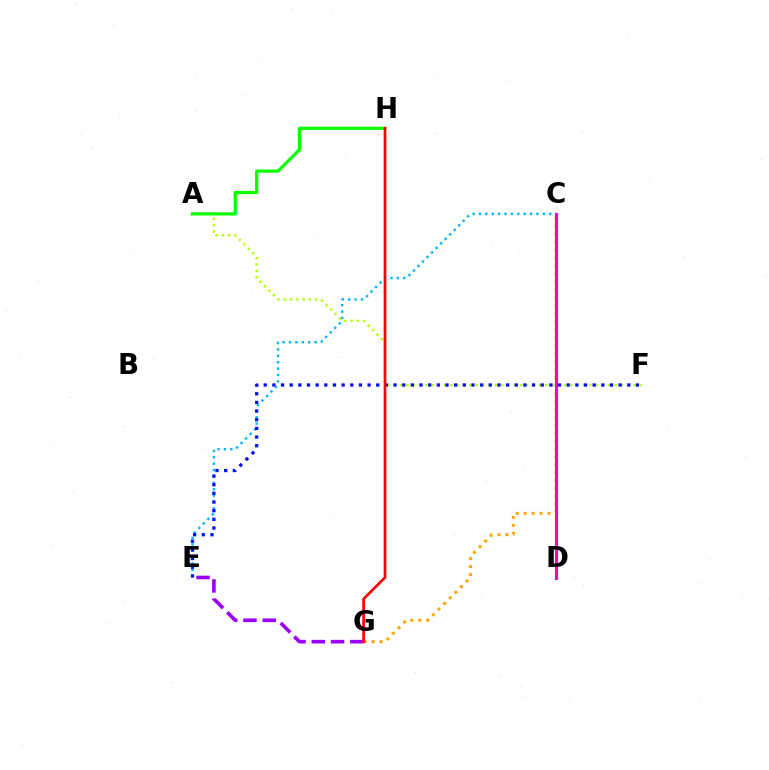{('A', 'F'): [{'color': '#b3ff00', 'line_style': 'dotted', 'thickness': 1.72}], ('C', 'D'): [{'color': '#00ff9d', 'line_style': 'solid', 'thickness': 2.19}, {'color': '#ff00bd', 'line_style': 'solid', 'thickness': 2.24}], ('A', 'H'): [{'color': '#08ff00', 'line_style': 'solid', 'thickness': 2.31}], ('C', 'E'): [{'color': '#00b5ff', 'line_style': 'dotted', 'thickness': 1.74}], ('C', 'G'): [{'color': '#ffa500', 'line_style': 'dotted', 'thickness': 2.16}], ('E', 'F'): [{'color': '#0010ff', 'line_style': 'dotted', 'thickness': 2.35}], ('E', 'G'): [{'color': '#9b00ff', 'line_style': 'dashed', 'thickness': 2.62}], ('G', 'H'): [{'color': '#ff0000', 'line_style': 'solid', 'thickness': 1.94}]}